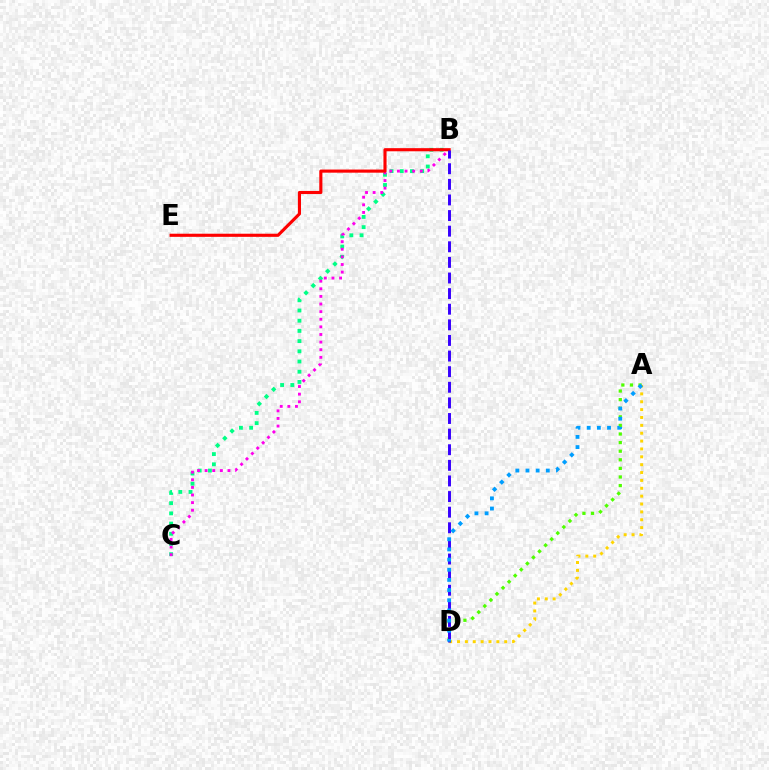{('A', 'D'): [{'color': '#ffd500', 'line_style': 'dotted', 'thickness': 2.14}, {'color': '#4fff00', 'line_style': 'dotted', 'thickness': 2.34}, {'color': '#009eff', 'line_style': 'dotted', 'thickness': 2.76}], ('B', 'C'): [{'color': '#00ff86', 'line_style': 'dotted', 'thickness': 2.77}, {'color': '#ff00ed', 'line_style': 'dotted', 'thickness': 2.07}], ('B', 'E'): [{'color': '#ff0000', 'line_style': 'solid', 'thickness': 2.25}], ('B', 'D'): [{'color': '#3700ff', 'line_style': 'dashed', 'thickness': 2.12}]}